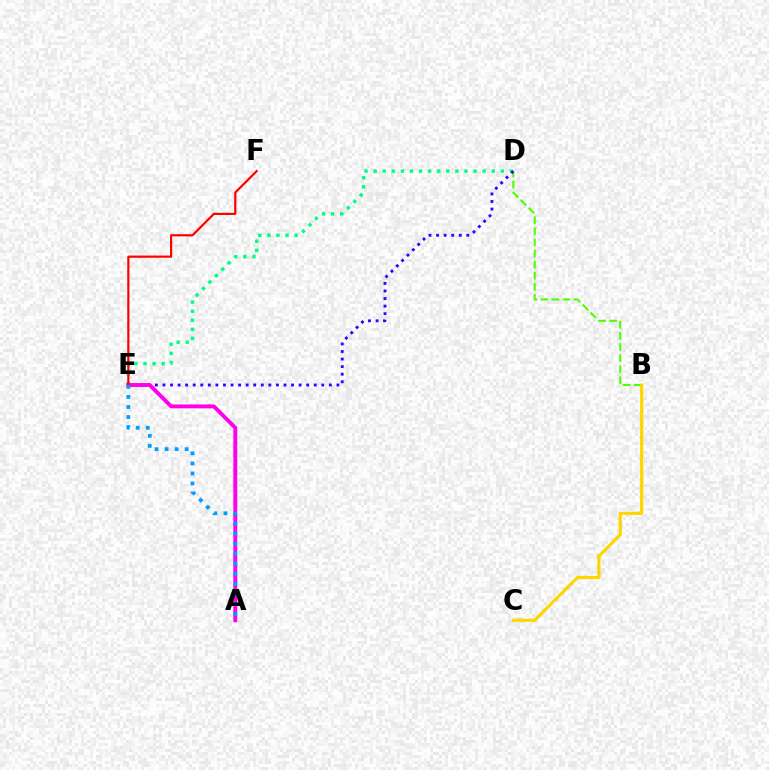{('D', 'E'): [{'color': '#00ff86', 'line_style': 'dotted', 'thickness': 2.47}, {'color': '#3700ff', 'line_style': 'dotted', 'thickness': 2.06}], ('B', 'D'): [{'color': '#4fff00', 'line_style': 'dashed', 'thickness': 1.51}], ('A', 'E'): [{'color': '#ff00ed', 'line_style': 'solid', 'thickness': 2.81}, {'color': '#009eff', 'line_style': 'dotted', 'thickness': 2.73}], ('B', 'C'): [{'color': '#ffd500', 'line_style': 'solid', 'thickness': 2.28}], ('E', 'F'): [{'color': '#ff0000', 'line_style': 'solid', 'thickness': 1.57}]}